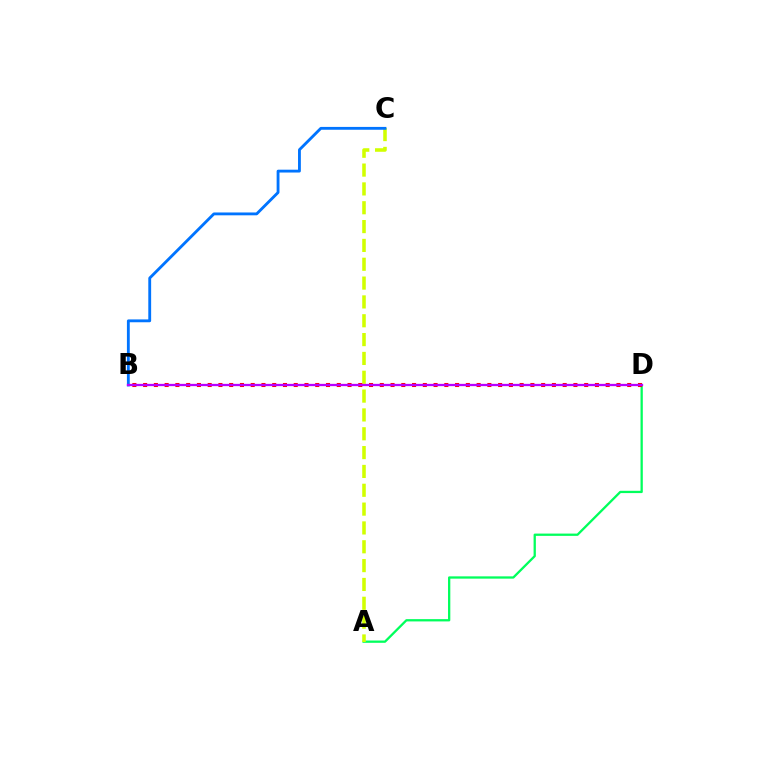{('A', 'D'): [{'color': '#00ff5c', 'line_style': 'solid', 'thickness': 1.65}], ('A', 'C'): [{'color': '#d1ff00', 'line_style': 'dashed', 'thickness': 2.56}], ('B', 'C'): [{'color': '#0074ff', 'line_style': 'solid', 'thickness': 2.05}], ('B', 'D'): [{'color': '#ff0000', 'line_style': 'dotted', 'thickness': 2.92}, {'color': '#b900ff', 'line_style': 'solid', 'thickness': 1.64}]}